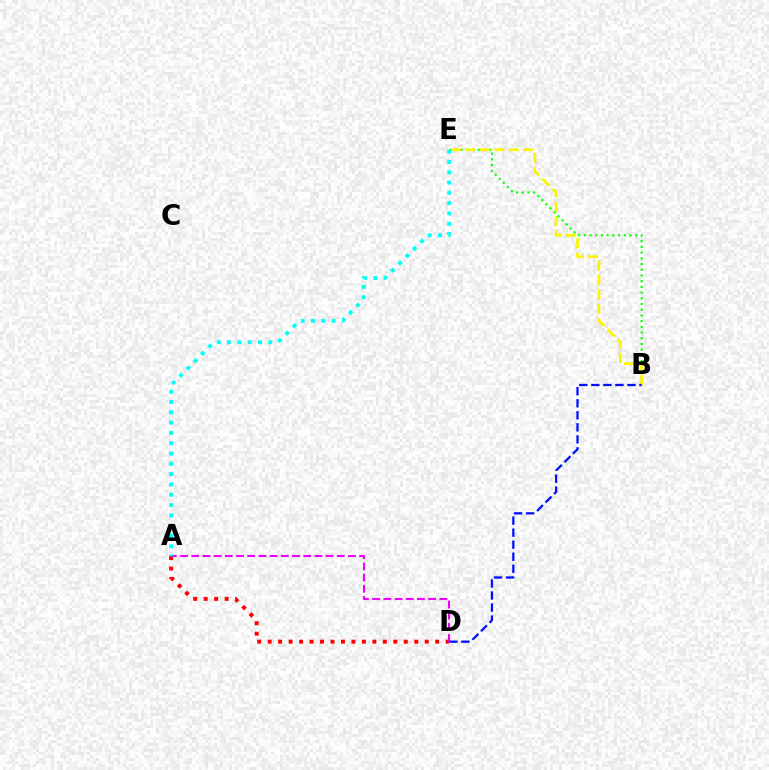{('A', 'D'): [{'color': '#ff0000', 'line_style': 'dotted', 'thickness': 2.84}, {'color': '#ee00ff', 'line_style': 'dashed', 'thickness': 1.52}], ('B', 'E'): [{'color': '#08ff00', 'line_style': 'dotted', 'thickness': 1.55}, {'color': '#fcf500', 'line_style': 'dashed', 'thickness': 1.97}], ('B', 'D'): [{'color': '#0010ff', 'line_style': 'dashed', 'thickness': 1.63}], ('A', 'E'): [{'color': '#00fff6', 'line_style': 'dotted', 'thickness': 2.8}]}